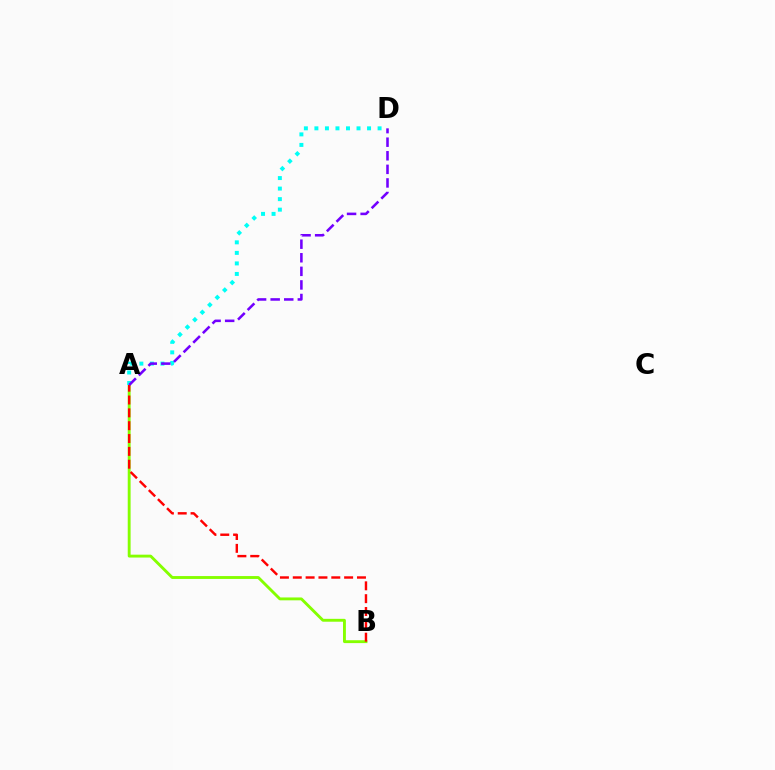{('A', 'B'): [{'color': '#84ff00', 'line_style': 'solid', 'thickness': 2.07}, {'color': '#ff0000', 'line_style': 'dashed', 'thickness': 1.74}], ('A', 'D'): [{'color': '#00fff6', 'line_style': 'dotted', 'thickness': 2.86}, {'color': '#7200ff', 'line_style': 'dashed', 'thickness': 1.84}]}